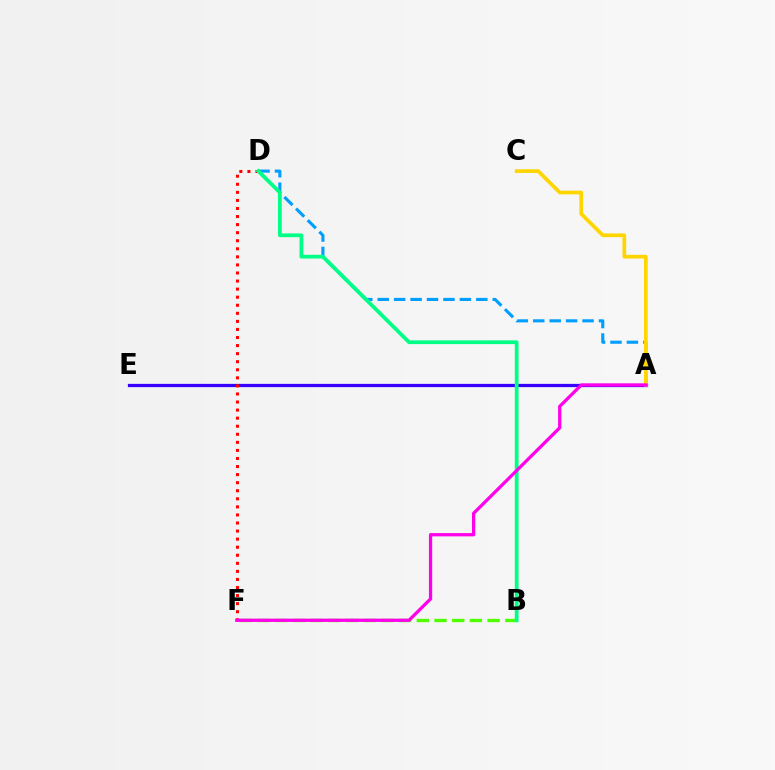{('A', 'D'): [{'color': '#009eff', 'line_style': 'dashed', 'thickness': 2.23}], ('A', 'E'): [{'color': '#3700ff', 'line_style': 'solid', 'thickness': 2.34}], ('D', 'F'): [{'color': '#ff0000', 'line_style': 'dotted', 'thickness': 2.19}], ('A', 'C'): [{'color': '#ffd500', 'line_style': 'solid', 'thickness': 2.67}], ('B', 'F'): [{'color': '#4fff00', 'line_style': 'dashed', 'thickness': 2.41}], ('B', 'D'): [{'color': '#00ff86', 'line_style': 'solid', 'thickness': 2.71}], ('A', 'F'): [{'color': '#ff00ed', 'line_style': 'solid', 'thickness': 2.35}]}